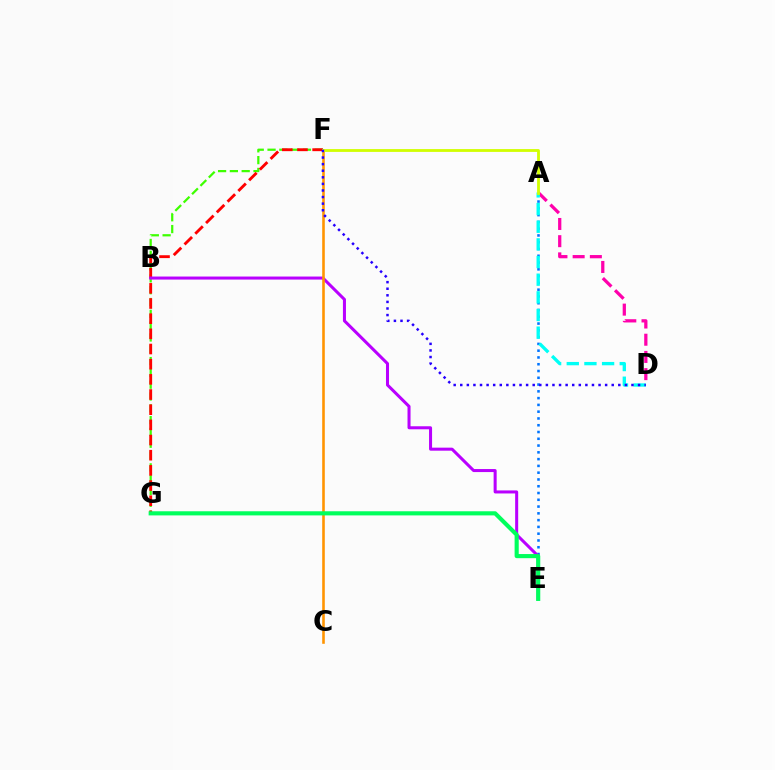{('F', 'G'): [{'color': '#3dff00', 'line_style': 'dashed', 'thickness': 1.6}, {'color': '#ff0000', 'line_style': 'dashed', 'thickness': 2.06}], ('A', 'E'): [{'color': '#0074ff', 'line_style': 'dotted', 'thickness': 1.84}], ('A', 'D'): [{'color': '#ff00ac', 'line_style': 'dashed', 'thickness': 2.34}, {'color': '#00fff6', 'line_style': 'dashed', 'thickness': 2.4}], ('B', 'E'): [{'color': '#b900ff', 'line_style': 'solid', 'thickness': 2.18}], ('C', 'F'): [{'color': '#ff9400', 'line_style': 'solid', 'thickness': 1.87}], ('A', 'F'): [{'color': '#d1ff00', 'line_style': 'solid', 'thickness': 2.02}], ('E', 'G'): [{'color': '#00ff5c', 'line_style': 'solid', 'thickness': 2.97}], ('D', 'F'): [{'color': '#2500ff', 'line_style': 'dotted', 'thickness': 1.79}]}